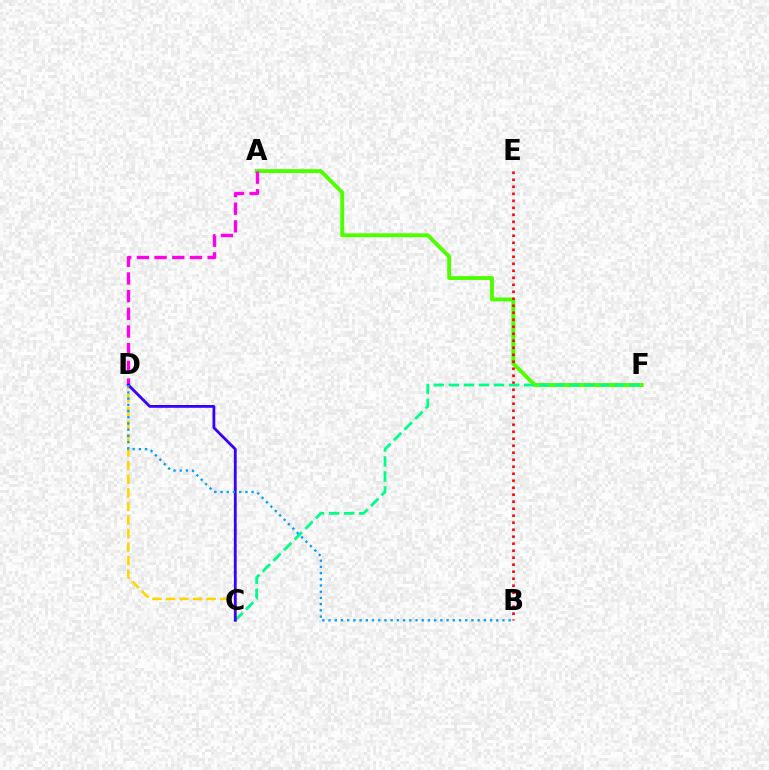{('A', 'F'): [{'color': '#4fff00', 'line_style': 'solid', 'thickness': 2.82}], ('B', 'E'): [{'color': '#ff0000', 'line_style': 'dotted', 'thickness': 1.9}], ('C', 'F'): [{'color': '#00ff86', 'line_style': 'dashed', 'thickness': 2.04}], ('C', 'D'): [{'color': '#ffd500', 'line_style': 'dashed', 'thickness': 1.84}, {'color': '#3700ff', 'line_style': 'solid', 'thickness': 2.01}], ('A', 'D'): [{'color': '#ff00ed', 'line_style': 'dashed', 'thickness': 2.4}], ('B', 'D'): [{'color': '#009eff', 'line_style': 'dotted', 'thickness': 1.69}]}